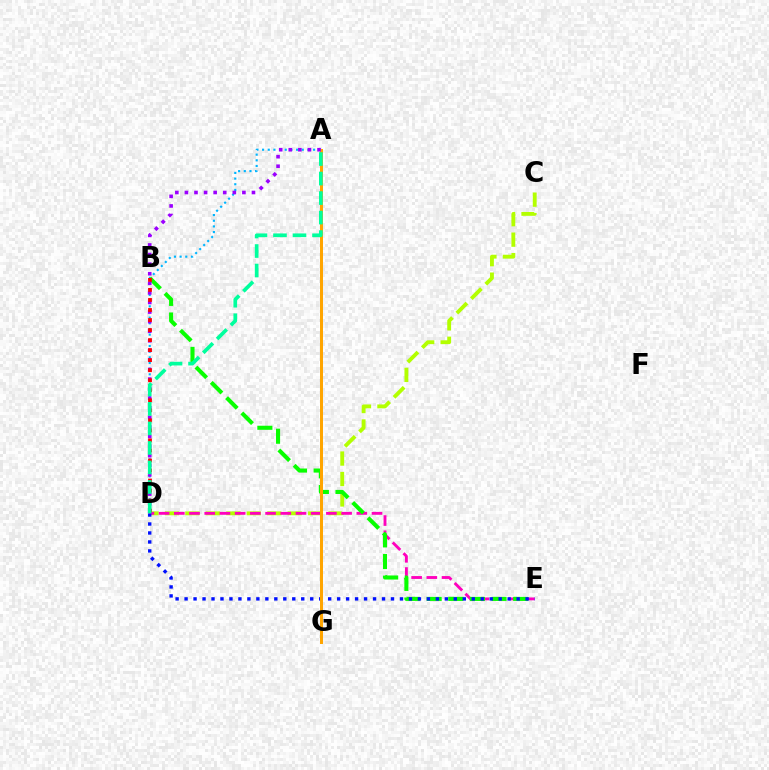{('C', 'D'): [{'color': '#b3ff00', 'line_style': 'dashed', 'thickness': 2.78}], ('D', 'E'): [{'color': '#ff00bd', 'line_style': 'dashed', 'thickness': 2.07}, {'color': '#0010ff', 'line_style': 'dotted', 'thickness': 2.44}], ('A', 'D'): [{'color': '#00b5ff', 'line_style': 'dotted', 'thickness': 1.54}, {'color': '#9b00ff', 'line_style': 'dotted', 'thickness': 2.6}, {'color': '#00ff9d', 'line_style': 'dashed', 'thickness': 2.65}], ('B', 'E'): [{'color': '#08ff00', 'line_style': 'dashed', 'thickness': 2.94}], ('A', 'G'): [{'color': '#ffa500', 'line_style': 'solid', 'thickness': 2.16}], ('B', 'D'): [{'color': '#ff0000', 'line_style': 'dotted', 'thickness': 2.73}]}